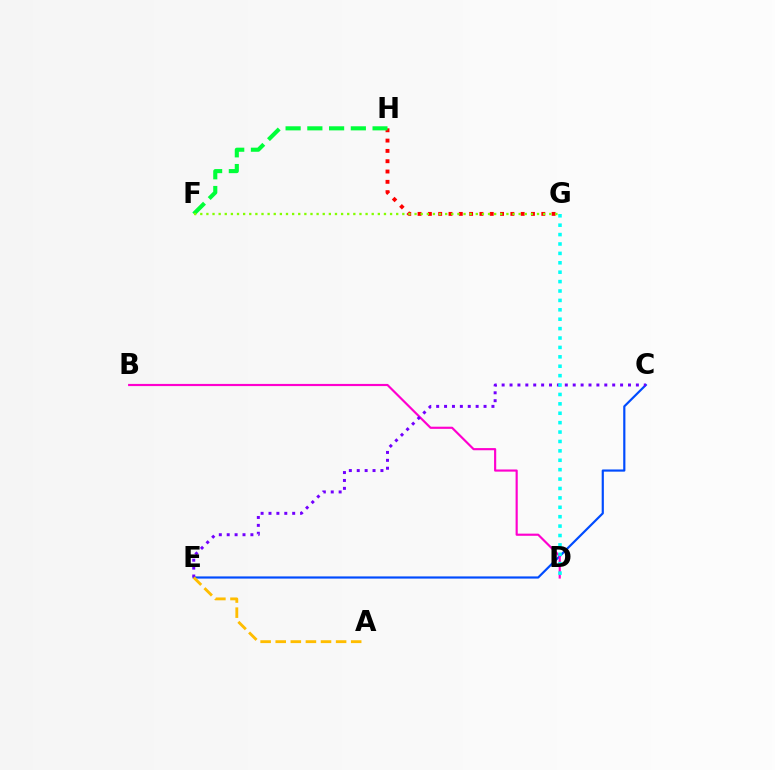{('G', 'H'): [{'color': '#ff0000', 'line_style': 'dotted', 'thickness': 2.8}], ('C', 'E'): [{'color': '#004bff', 'line_style': 'solid', 'thickness': 1.57}, {'color': '#7200ff', 'line_style': 'dotted', 'thickness': 2.15}], ('F', 'H'): [{'color': '#00ff39', 'line_style': 'dashed', 'thickness': 2.95}], ('B', 'D'): [{'color': '#ff00cf', 'line_style': 'solid', 'thickness': 1.56}], ('A', 'E'): [{'color': '#ffbd00', 'line_style': 'dashed', 'thickness': 2.05}], ('D', 'G'): [{'color': '#00fff6', 'line_style': 'dotted', 'thickness': 2.55}], ('F', 'G'): [{'color': '#84ff00', 'line_style': 'dotted', 'thickness': 1.66}]}